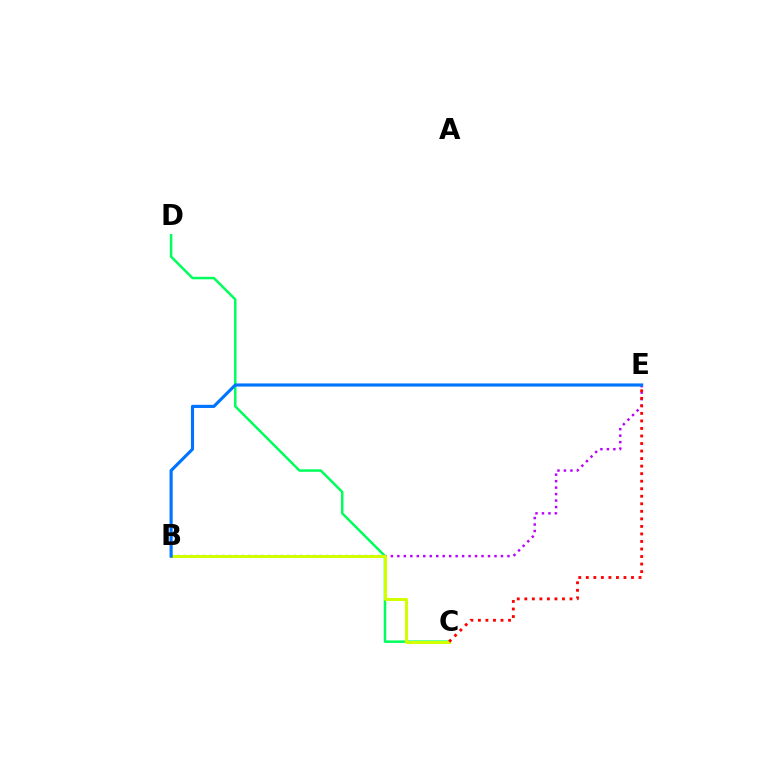{('C', 'D'): [{'color': '#00ff5c', 'line_style': 'solid', 'thickness': 1.8}], ('B', 'E'): [{'color': '#b900ff', 'line_style': 'dotted', 'thickness': 1.76}, {'color': '#0074ff', 'line_style': 'solid', 'thickness': 2.26}], ('B', 'C'): [{'color': '#d1ff00', 'line_style': 'solid', 'thickness': 2.17}], ('C', 'E'): [{'color': '#ff0000', 'line_style': 'dotted', 'thickness': 2.05}]}